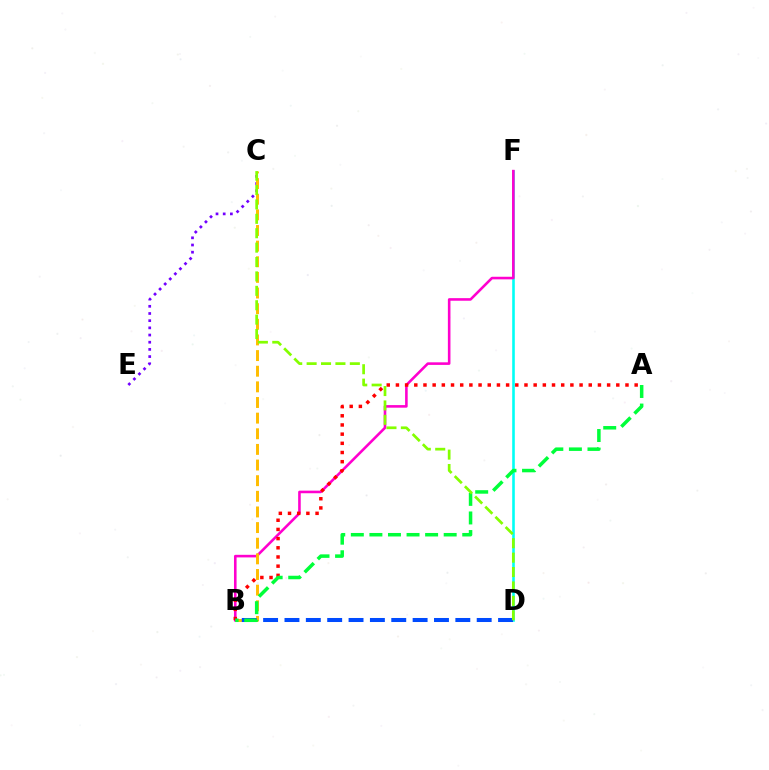{('D', 'F'): [{'color': '#00fff6', 'line_style': 'solid', 'thickness': 1.88}], ('C', 'E'): [{'color': '#7200ff', 'line_style': 'dotted', 'thickness': 1.95}], ('B', 'F'): [{'color': '#ff00cf', 'line_style': 'solid', 'thickness': 1.86}], ('A', 'B'): [{'color': '#ff0000', 'line_style': 'dotted', 'thickness': 2.49}, {'color': '#00ff39', 'line_style': 'dashed', 'thickness': 2.52}], ('B', 'C'): [{'color': '#ffbd00', 'line_style': 'dashed', 'thickness': 2.12}], ('B', 'D'): [{'color': '#004bff', 'line_style': 'dashed', 'thickness': 2.9}], ('C', 'D'): [{'color': '#84ff00', 'line_style': 'dashed', 'thickness': 1.96}]}